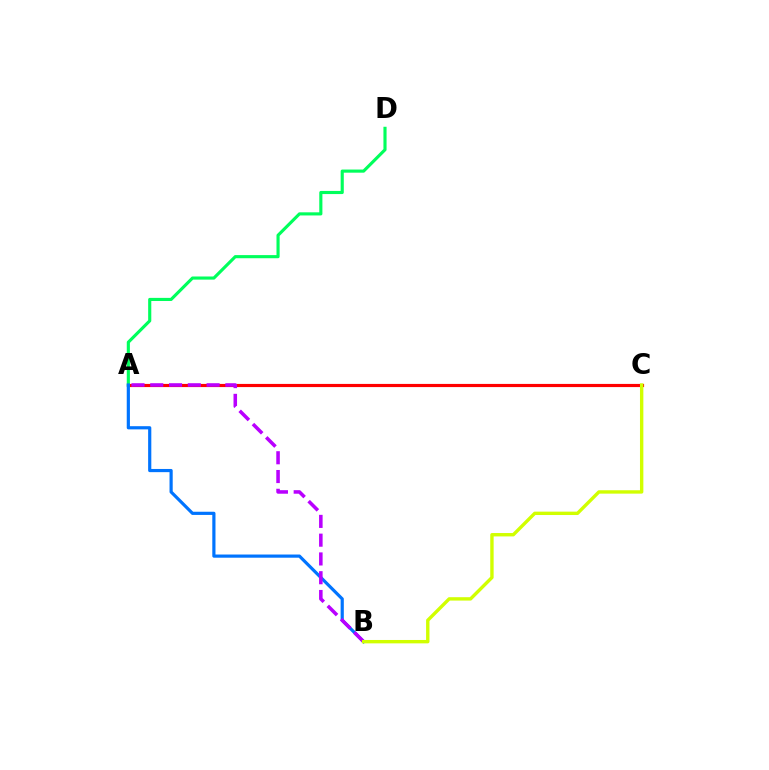{('A', 'C'): [{'color': '#ff0000', 'line_style': 'solid', 'thickness': 2.28}], ('A', 'D'): [{'color': '#00ff5c', 'line_style': 'solid', 'thickness': 2.25}], ('A', 'B'): [{'color': '#0074ff', 'line_style': 'solid', 'thickness': 2.29}, {'color': '#b900ff', 'line_style': 'dashed', 'thickness': 2.55}], ('B', 'C'): [{'color': '#d1ff00', 'line_style': 'solid', 'thickness': 2.43}]}